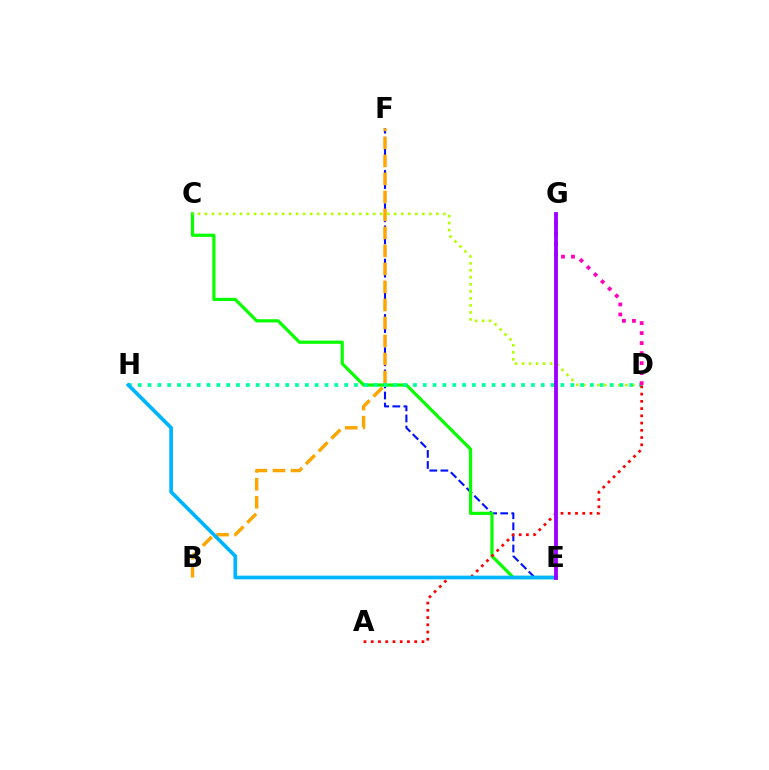{('E', 'F'): [{'color': '#0010ff', 'line_style': 'dashed', 'thickness': 1.5}], ('B', 'F'): [{'color': '#ffa500', 'line_style': 'dashed', 'thickness': 2.45}], ('C', 'E'): [{'color': '#08ff00', 'line_style': 'solid', 'thickness': 2.3}], ('C', 'D'): [{'color': '#b3ff00', 'line_style': 'dotted', 'thickness': 1.9}], ('D', 'H'): [{'color': '#00ff9d', 'line_style': 'dotted', 'thickness': 2.67}], ('A', 'D'): [{'color': '#ff0000', 'line_style': 'dotted', 'thickness': 1.97}], ('D', 'G'): [{'color': '#ff00bd', 'line_style': 'dotted', 'thickness': 2.72}], ('E', 'H'): [{'color': '#00b5ff', 'line_style': 'solid', 'thickness': 2.66}], ('E', 'G'): [{'color': '#9b00ff', 'line_style': 'solid', 'thickness': 2.76}]}